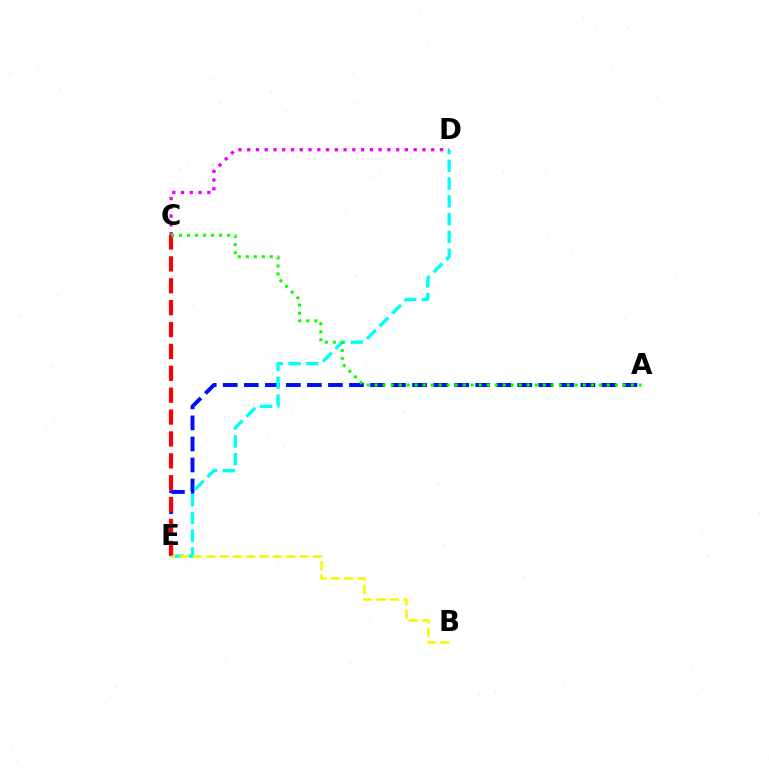{('A', 'E'): [{'color': '#0010ff', 'line_style': 'dashed', 'thickness': 2.86}], ('D', 'E'): [{'color': '#00fff6', 'line_style': 'dashed', 'thickness': 2.42}], ('C', 'D'): [{'color': '#ee00ff', 'line_style': 'dotted', 'thickness': 2.38}], ('C', 'E'): [{'color': '#ff0000', 'line_style': 'dashed', 'thickness': 2.97}], ('A', 'C'): [{'color': '#08ff00', 'line_style': 'dotted', 'thickness': 2.17}], ('B', 'E'): [{'color': '#fcf500', 'line_style': 'dashed', 'thickness': 1.81}]}